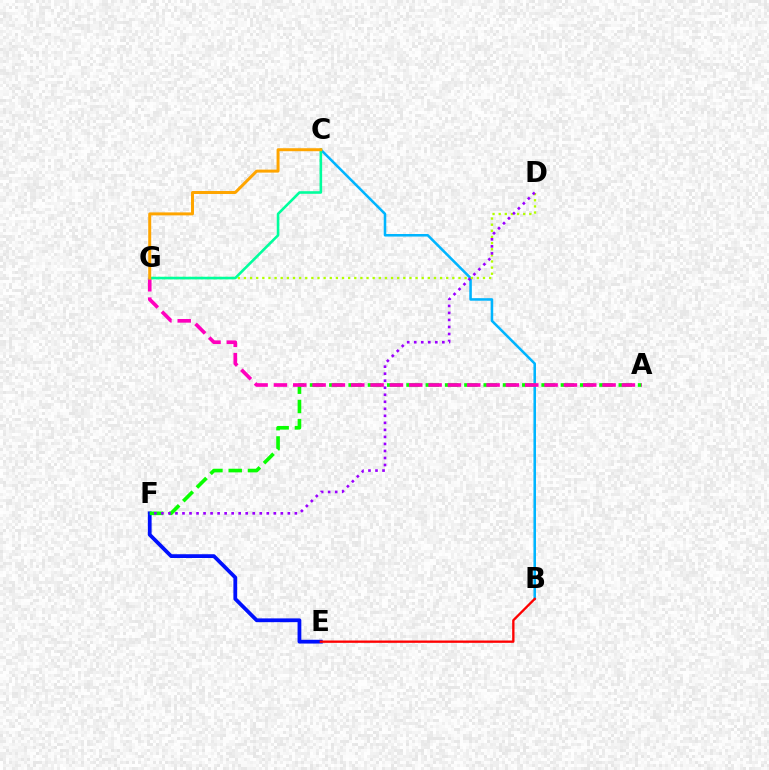{('B', 'C'): [{'color': '#00b5ff', 'line_style': 'solid', 'thickness': 1.84}], ('E', 'F'): [{'color': '#0010ff', 'line_style': 'solid', 'thickness': 2.71}], ('A', 'F'): [{'color': '#08ff00', 'line_style': 'dashed', 'thickness': 2.62}], ('A', 'G'): [{'color': '#ff00bd', 'line_style': 'dashed', 'thickness': 2.63}], ('D', 'G'): [{'color': '#b3ff00', 'line_style': 'dotted', 'thickness': 1.67}], ('D', 'F'): [{'color': '#9b00ff', 'line_style': 'dotted', 'thickness': 1.91}], ('B', 'E'): [{'color': '#ff0000', 'line_style': 'solid', 'thickness': 1.68}], ('C', 'G'): [{'color': '#00ff9d', 'line_style': 'solid', 'thickness': 1.87}, {'color': '#ffa500', 'line_style': 'solid', 'thickness': 2.15}]}